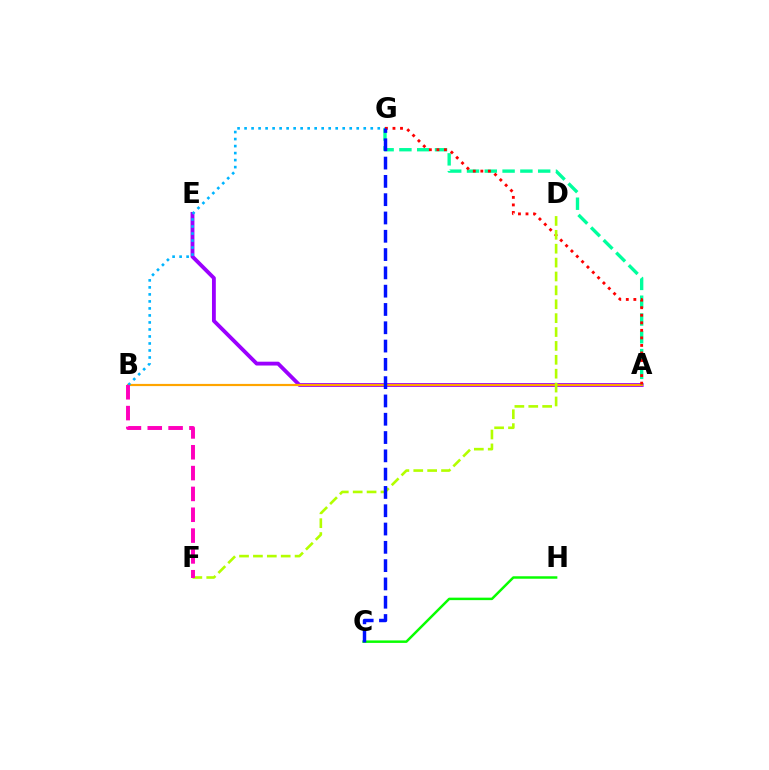{('A', 'E'): [{'color': '#9b00ff', 'line_style': 'solid', 'thickness': 2.76}], ('A', 'B'): [{'color': '#ffa500', 'line_style': 'solid', 'thickness': 1.58}], ('C', 'H'): [{'color': '#08ff00', 'line_style': 'solid', 'thickness': 1.79}], ('A', 'G'): [{'color': '#00ff9d', 'line_style': 'dashed', 'thickness': 2.42}, {'color': '#ff0000', 'line_style': 'dotted', 'thickness': 2.05}], ('B', 'G'): [{'color': '#00b5ff', 'line_style': 'dotted', 'thickness': 1.9}], ('D', 'F'): [{'color': '#b3ff00', 'line_style': 'dashed', 'thickness': 1.89}], ('B', 'F'): [{'color': '#ff00bd', 'line_style': 'dashed', 'thickness': 2.83}], ('C', 'G'): [{'color': '#0010ff', 'line_style': 'dashed', 'thickness': 2.49}]}